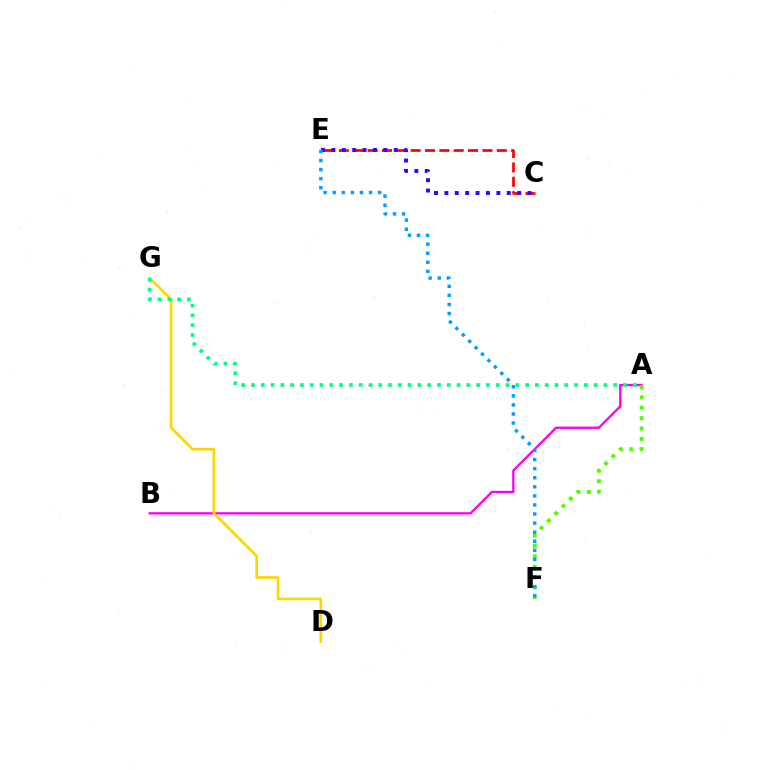{('A', 'B'): [{'color': '#ff00ed', 'line_style': 'solid', 'thickness': 1.67}], ('C', 'E'): [{'color': '#ff0000', 'line_style': 'dashed', 'thickness': 1.95}, {'color': '#3700ff', 'line_style': 'dotted', 'thickness': 2.83}], ('D', 'G'): [{'color': '#ffd500', 'line_style': 'solid', 'thickness': 1.92}], ('A', 'F'): [{'color': '#4fff00', 'line_style': 'dotted', 'thickness': 2.82}], ('E', 'F'): [{'color': '#009eff', 'line_style': 'dotted', 'thickness': 2.47}], ('A', 'G'): [{'color': '#00ff86', 'line_style': 'dotted', 'thickness': 2.66}]}